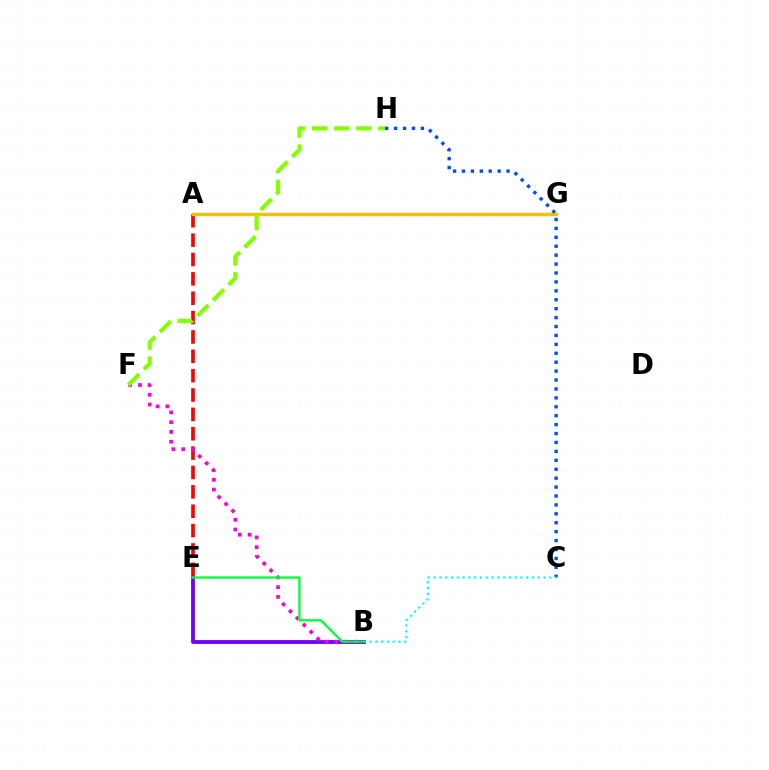{('A', 'E'): [{'color': '#ff0000', 'line_style': 'dashed', 'thickness': 2.63}], ('A', 'G'): [{'color': '#ffbd00', 'line_style': 'solid', 'thickness': 2.43}], ('C', 'H'): [{'color': '#004bff', 'line_style': 'dotted', 'thickness': 2.42}], ('B', 'E'): [{'color': '#7200ff', 'line_style': 'solid', 'thickness': 2.75}, {'color': '#00ff39', 'line_style': 'solid', 'thickness': 1.64}], ('B', 'F'): [{'color': '#ff00cf', 'line_style': 'dotted', 'thickness': 2.65}], ('F', 'H'): [{'color': '#84ff00', 'line_style': 'dashed', 'thickness': 2.99}], ('B', 'C'): [{'color': '#00fff6', 'line_style': 'dotted', 'thickness': 1.57}]}